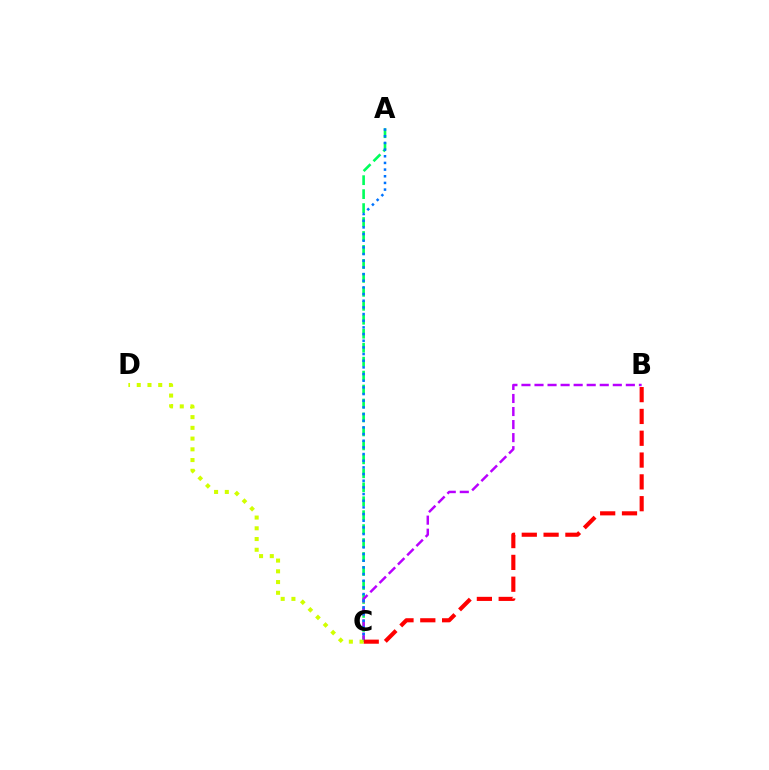{('A', 'C'): [{'color': '#00ff5c', 'line_style': 'dashed', 'thickness': 1.9}, {'color': '#0074ff', 'line_style': 'dotted', 'thickness': 1.81}], ('B', 'C'): [{'color': '#b900ff', 'line_style': 'dashed', 'thickness': 1.77}, {'color': '#ff0000', 'line_style': 'dashed', 'thickness': 2.96}], ('C', 'D'): [{'color': '#d1ff00', 'line_style': 'dotted', 'thickness': 2.92}]}